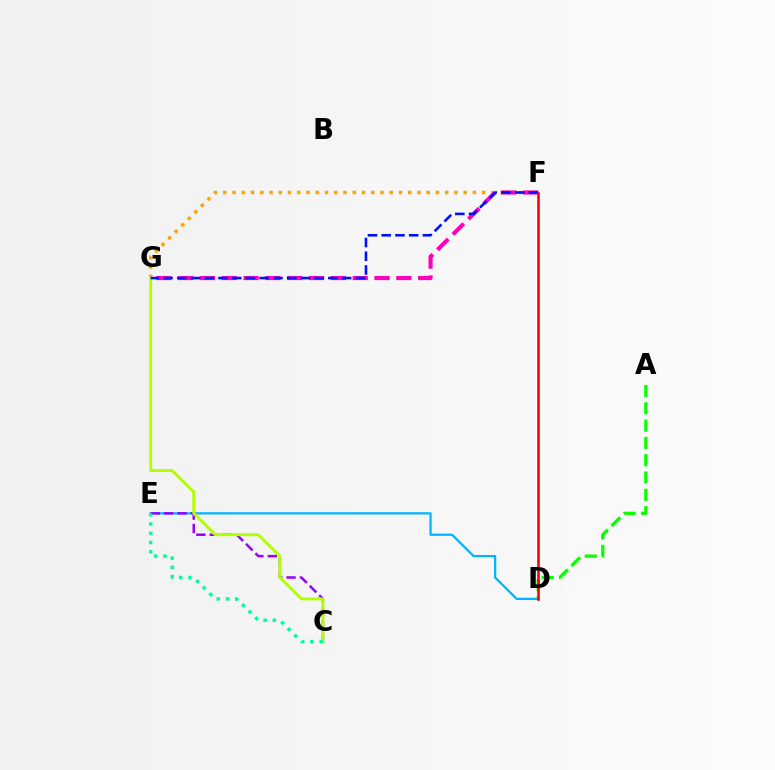{('A', 'D'): [{'color': '#08ff00', 'line_style': 'dashed', 'thickness': 2.35}], ('F', 'G'): [{'color': '#ffa500', 'line_style': 'dotted', 'thickness': 2.51}, {'color': '#ff00bd', 'line_style': 'dashed', 'thickness': 2.96}, {'color': '#0010ff', 'line_style': 'dashed', 'thickness': 1.87}], ('D', 'E'): [{'color': '#00b5ff', 'line_style': 'solid', 'thickness': 1.63}], ('C', 'E'): [{'color': '#9b00ff', 'line_style': 'dashed', 'thickness': 1.82}, {'color': '#00ff9d', 'line_style': 'dotted', 'thickness': 2.52}], ('C', 'G'): [{'color': '#b3ff00', 'line_style': 'solid', 'thickness': 2.1}], ('D', 'F'): [{'color': '#ff0000', 'line_style': 'solid', 'thickness': 1.86}]}